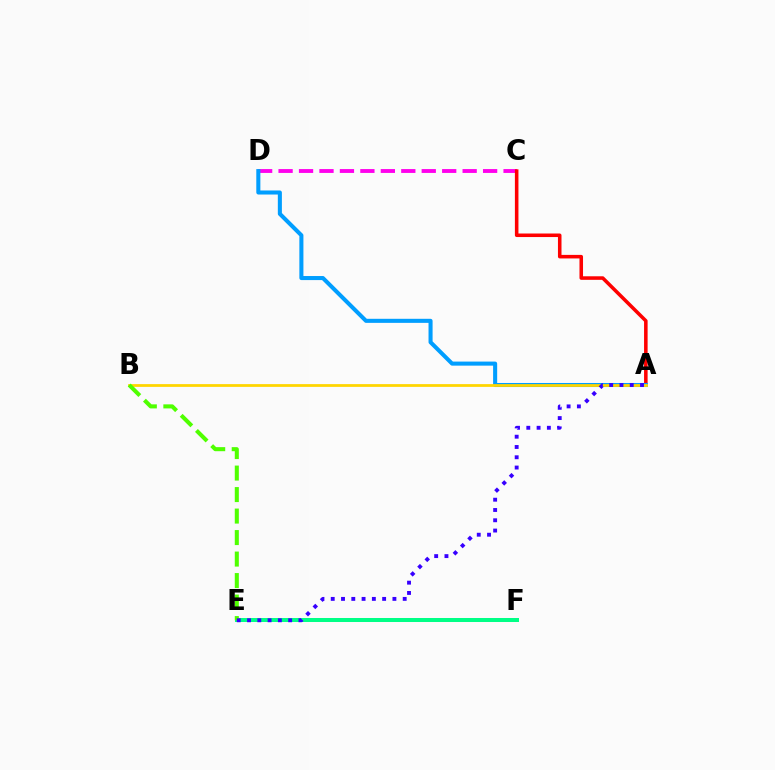{('E', 'F'): [{'color': '#00ff86', 'line_style': 'solid', 'thickness': 2.89}], ('C', 'D'): [{'color': '#ff00ed', 'line_style': 'dashed', 'thickness': 2.78}], ('A', 'C'): [{'color': '#ff0000', 'line_style': 'solid', 'thickness': 2.56}], ('A', 'D'): [{'color': '#009eff', 'line_style': 'solid', 'thickness': 2.92}], ('A', 'B'): [{'color': '#ffd500', 'line_style': 'solid', 'thickness': 1.99}], ('B', 'E'): [{'color': '#4fff00', 'line_style': 'dashed', 'thickness': 2.92}], ('A', 'E'): [{'color': '#3700ff', 'line_style': 'dotted', 'thickness': 2.79}]}